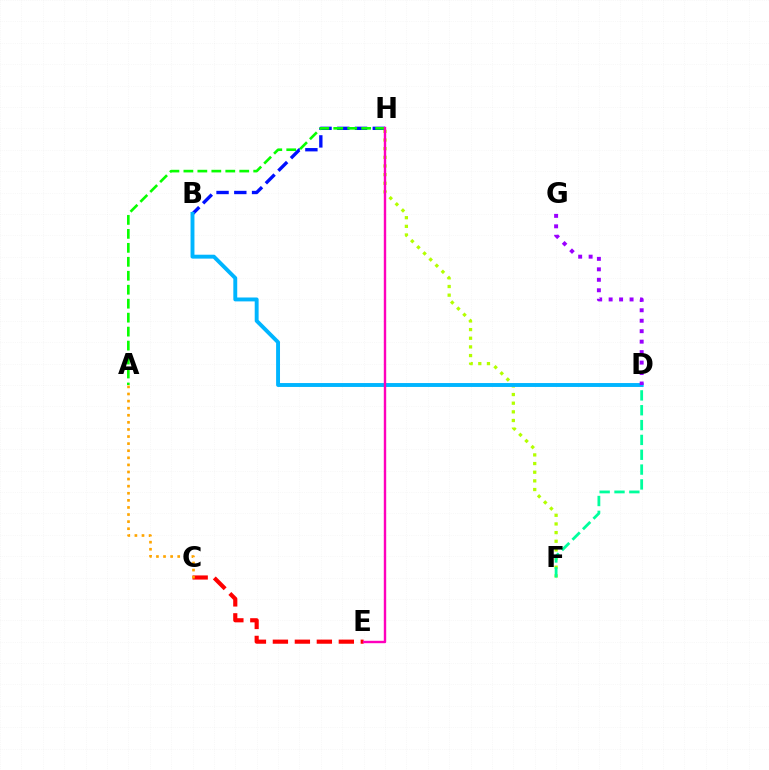{('B', 'H'): [{'color': '#0010ff', 'line_style': 'dashed', 'thickness': 2.41}], ('C', 'E'): [{'color': '#ff0000', 'line_style': 'dashed', 'thickness': 2.99}], ('F', 'H'): [{'color': '#b3ff00', 'line_style': 'dotted', 'thickness': 2.35}], ('A', 'H'): [{'color': '#08ff00', 'line_style': 'dashed', 'thickness': 1.9}], ('D', 'F'): [{'color': '#00ff9d', 'line_style': 'dashed', 'thickness': 2.02}], ('A', 'C'): [{'color': '#ffa500', 'line_style': 'dotted', 'thickness': 1.93}], ('B', 'D'): [{'color': '#00b5ff', 'line_style': 'solid', 'thickness': 2.81}], ('D', 'G'): [{'color': '#9b00ff', 'line_style': 'dotted', 'thickness': 2.84}], ('E', 'H'): [{'color': '#ff00bd', 'line_style': 'solid', 'thickness': 1.74}]}